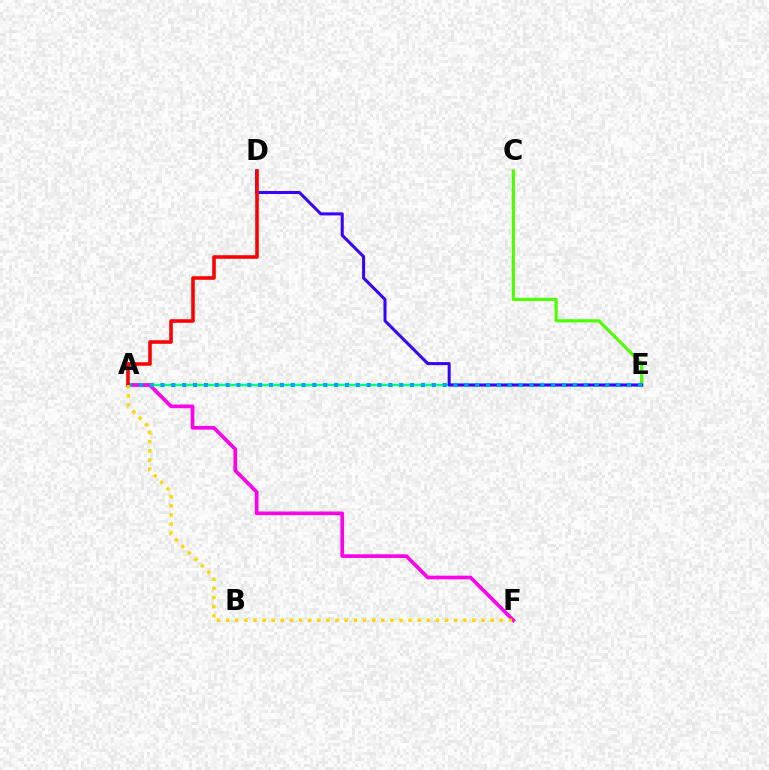{('C', 'E'): [{'color': '#4fff00', 'line_style': 'solid', 'thickness': 2.29}], ('A', 'E'): [{'color': '#00ff86', 'line_style': 'solid', 'thickness': 1.76}, {'color': '#009eff', 'line_style': 'dotted', 'thickness': 2.95}], ('D', 'E'): [{'color': '#3700ff', 'line_style': 'solid', 'thickness': 2.18}], ('A', 'F'): [{'color': '#ff00ed', 'line_style': 'solid', 'thickness': 2.65}, {'color': '#ffd500', 'line_style': 'dotted', 'thickness': 2.48}], ('A', 'D'): [{'color': '#ff0000', 'line_style': 'solid', 'thickness': 2.57}]}